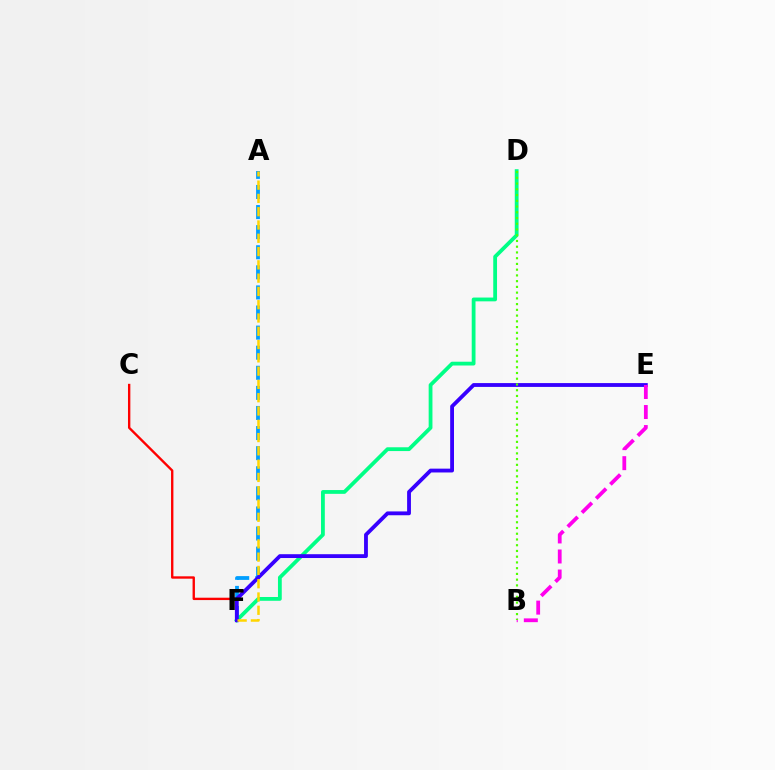{('C', 'F'): [{'color': '#ff0000', 'line_style': 'solid', 'thickness': 1.7}], ('D', 'F'): [{'color': '#00ff86', 'line_style': 'solid', 'thickness': 2.73}], ('A', 'F'): [{'color': '#009eff', 'line_style': 'dashed', 'thickness': 2.73}, {'color': '#ffd500', 'line_style': 'dashed', 'thickness': 1.8}], ('E', 'F'): [{'color': '#3700ff', 'line_style': 'solid', 'thickness': 2.75}], ('B', 'E'): [{'color': '#ff00ed', 'line_style': 'dashed', 'thickness': 2.72}], ('B', 'D'): [{'color': '#4fff00', 'line_style': 'dotted', 'thickness': 1.56}]}